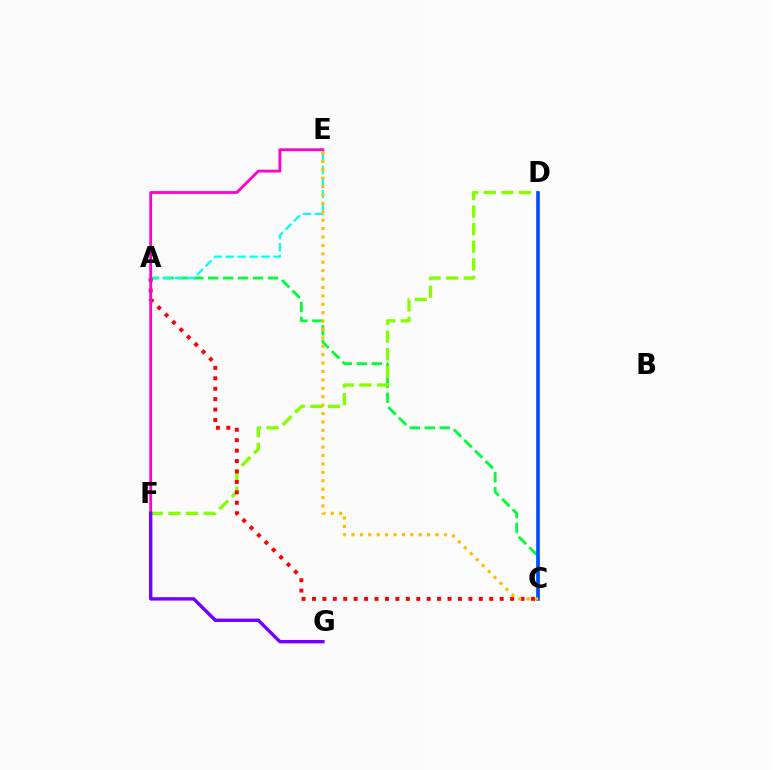{('A', 'C'): [{'color': '#00ff39', 'line_style': 'dashed', 'thickness': 2.03}, {'color': '#ff0000', 'line_style': 'dotted', 'thickness': 2.83}], ('A', 'E'): [{'color': '#00fff6', 'line_style': 'dashed', 'thickness': 1.62}], ('D', 'F'): [{'color': '#84ff00', 'line_style': 'dashed', 'thickness': 2.39}], ('C', 'D'): [{'color': '#004bff', 'line_style': 'solid', 'thickness': 2.62}], ('C', 'E'): [{'color': '#ffbd00', 'line_style': 'dotted', 'thickness': 2.28}], ('E', 'F'): [{'color': '#ff00cf', 'line_style': 'solid', 'thickness': 2.02}], ('F', 'G'): [{'color': '#7200ff', 'line_style': 'solid', 'thickness': 2.44}]}